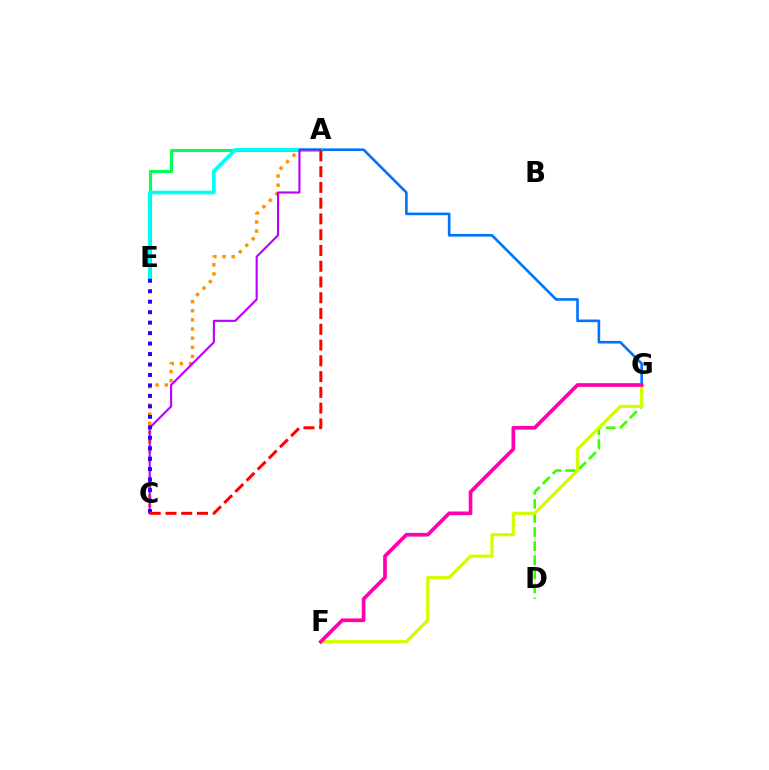{('A', 'C'): [{'color': '#ff9400', 'line_style': 'dotted', 'thickness': 2.48}, {'color': '#b900ff', 'line_style': 'solid', 'thickness': 1.53}, {'color': '#ff0000', 'line_style': 'dashed', 'thickness': 2.14}], ('A', 'E'): [{'color': '#00ff5c', 'line_style': 'solid', 'thickness': 2.21}, {'color': '#00fff6', 'line_style': 'solid', 'thickness': 2.64}], ('A', 'G'): [{'color': '#0074ff', 'line_style': 'solid', 'thickness': 1.89}], ('D', 'G'): [{'color': '#3dff00', 'line_style': 'dashed', 'thickness': 1.92}], ('F', 'G'): [{'color': '#d1ff00', 'line_style': 'solid', 'thickness': 2.34}, {'color': '#ff00ac', 'line_style': 'solid', 'thickness': 2.66}], ('C', 'E'): [{'color': '#2500ff', 'line_style': 'dotted', 'thickness': 2.84}]}